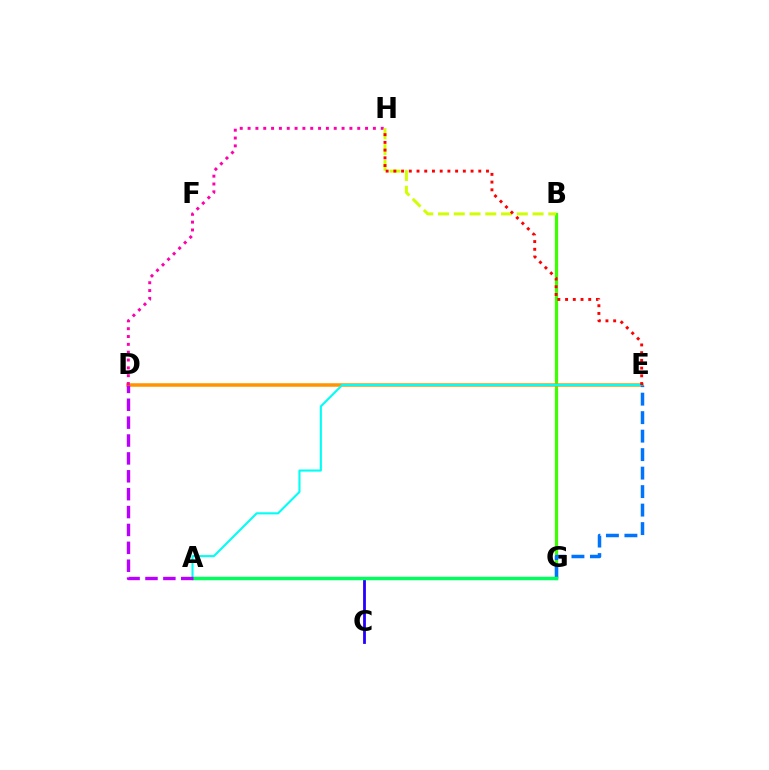{('B', 'G'): [{'color': '#3dff00', 'line_style': 'solid', 'thickness': 2.32}], ('A', 'C'): [{'color': '#2500ff', 'line_style': 'solid', 'thickness': 2.02}], ('D', 'E'): [{'color': '#ff9400', 'line_style': 'solid', 'thickness': 2.53}], ('D', 'H'): [{'color': '#ff00ac', 'line_style': 'dotted', 'thickness': 2.13}], ('B', 'H'): [{'color': '#d1ff00', 'line_style': 'dashed', 'thickness': 2.14}], ('A', 'E'): [{'color': '#00fff6', 'line_style': 'solid', 'thickness': 1.51}], ('E', 'G'): [{'color': '#0074ff', 'line_style': 'dashed', 'thickness': 2.51}], ('E', 'H'): [{'color': '#ff0000', 'line_style': 'dotted', 'thickness': 2.1}], ('A', 'G'): [{'color': '#00ff5c', 'line_style': 'solid', 'thickness': 2.5}], ('A', 'D'): [{'color': '#b900ff', 'line_style': 'dashed', 'thickness': 2.43}]}